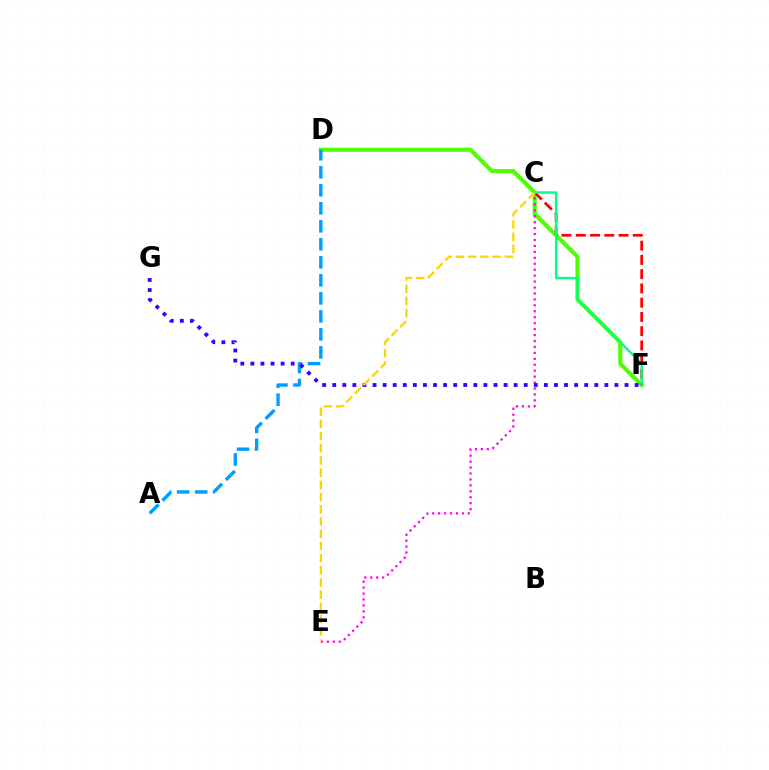{('D', 'F'): [{'color': '#4fff00', 'line_style': 'solid', 'thickness': 2.95}], ('A', 'D'): [{'color': '#009eff', 'line_style': 'dashed', 'thickness': 2.45}], ('C', 'E'): [{'color': '#ff00ed', 'line_style': 'dotted', 'thickness': 1.61}, {'color': '#ffd500', 'line_style': 'dashed', 'thickness': 1.66}], ('F', 'G'): [{'color': '#3700ff', 'line_style': 'dotted', 'thickness': 2.74}], ('C', 'F'): [{'color': '#ff0000', 'line_style': 'dashed', 'thickness': 1.94}, {'color': '#00ff86', 'line_style': 'solid', 'thickness': 1.72}]}